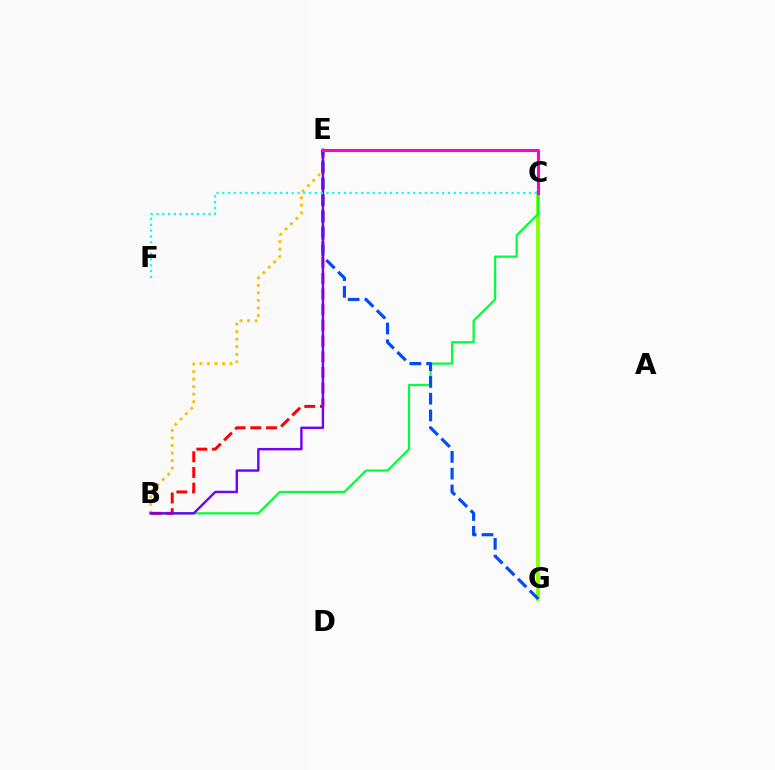{('B', 'E'): [{'color': '#ffbd00', 'line_style': 'dotted', 'thickness': 2.05}, {'color': '#ff0000', 'line_style': 'dashed', 'thickness': 2.13}, {'color': '#7200ff', 'line_style': 'solid', 'thickness': 1.73}], ('C', 'G'): [{'color': '#84ff00', 'line_style': 'solid', 'thickness': 2.74}], ('B', 'C'): [{'color': '#00ff39', 'line_style': 'solid', 'thickness': 1.58}], ('E', 'G'): [{'color': '#004bff', 'line_style': 'dashed', 'thickness': 2.28}], ('C', 'F'): [{'color': '#00fff6', 'line_style': 'dotted', 'thickness': 1.57}], ('C', 'E'): [{'color': '#ff00cf', 'line_style': 'solid', 'thickness': 2.21}]}